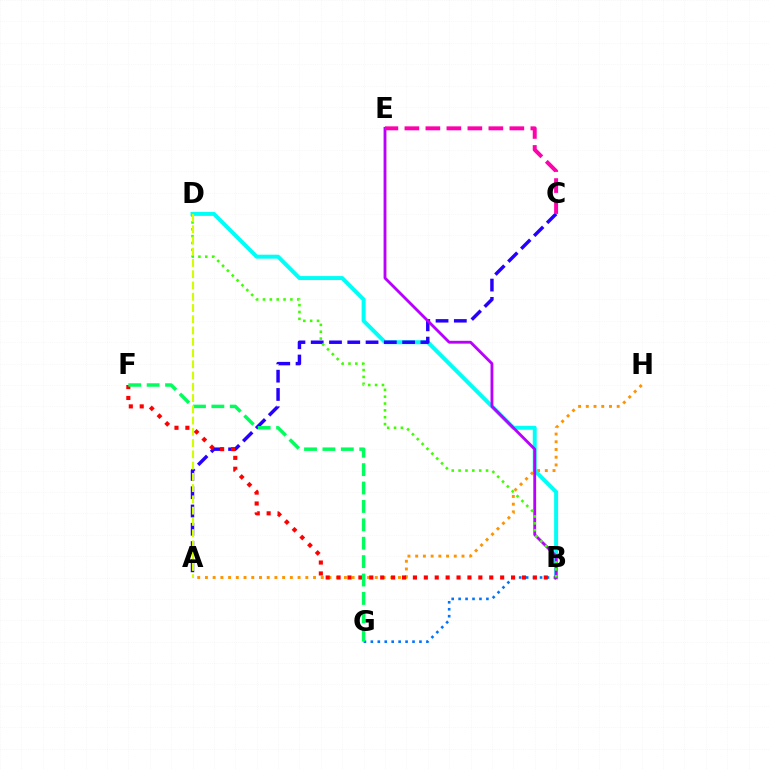{('A', 'H'): [{'color': '#ff9400', 'line_style': 'dotted', 'thickness': 2.1}], ('B', 'D'): [{'color': '#00fff6', 'line_style': 'solid', 'thickness': 2.86}, {'color': '#3dff00', 'line_style': 'dotted', 'thickness': 1.86}], ('B', 'G'): [{'color': '#0074ff', 'line_style': 'dotted', 'thickness': 1.89}], ('A', 'C'): [{'color': '#2500ff', 'line_style': 'dashed', 'thickness': 2.48}], ('B', 'F'): [{'color': '#ff0000', 'line_style': 'dotted', 'thickness': 2.96}], ('B', 'E'): [{'color': '#b900ff', 'line_style': 'solid', 'thickness': 2.04}], ('F', 'G'): [{'color': '#00ff5c', 'line_style': 'dashed', 'thickness': 2.5}], ('A', 'D'): [{'color': '#d1ff00', 'line_style': 'dashed', 'thickness': 1.53}], ('C', 'E'): [{'color': '#ff00ac', 'line_style': 'dashed', 'thickness': 2.85}]}